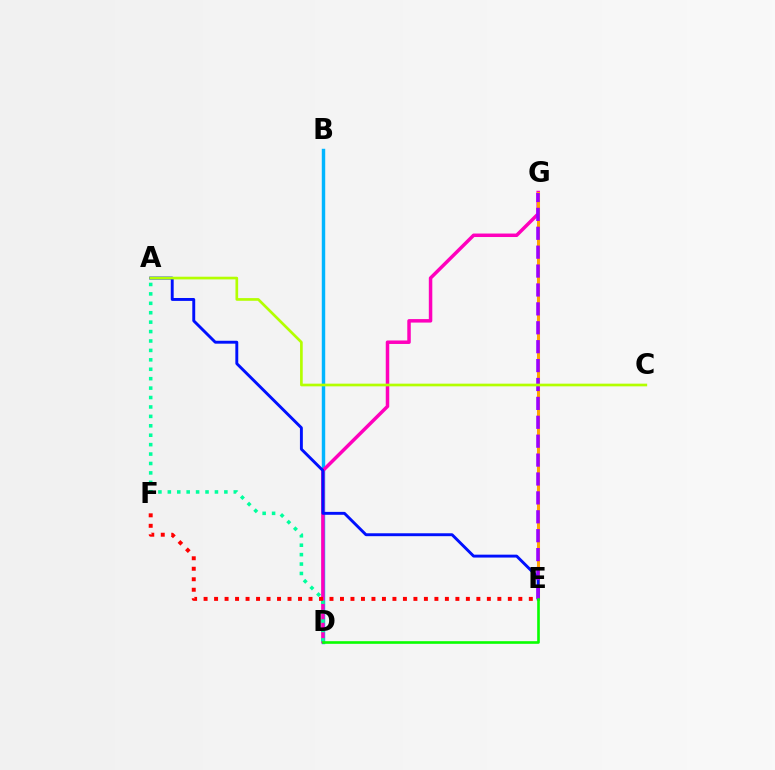{('B', 'D'): [{'color': '#00b5ff', 'line_style': 'solid', 'thickness': 2.47}], ('D', 'G'): [{'color': '#ff00bd', 'line_style': 'solid', 'thickness': 2.51}], ('E', 'G'): [{'color': '#ffa500', 'line_style': 'solid', 'thickness': 2.19}, {'color': '#9b00ff', 'line_style': 'dashed', 'thickness': 2.57}], ('A', 'E'): [{'color': '#0010ff', 'line_style': 'solid', 'thickness': 2.09}], ('A', 'D'): [{'color': '#00ff9d', 'line_style': 'dotted', 'thickness': 2.56}], ('A', 'C'): [{'color': '#b3ff00', 'line_style': 'solid', 'thickness': 1.93}], ('D', 'E'): [{'color': '#08ff00', 'line_style': 'solid', 'thickness': 1.89}], ('E', 'F'): [{'color': '#ff0000', 'line_style': 'dotted', 'thickness': 2.85}]}